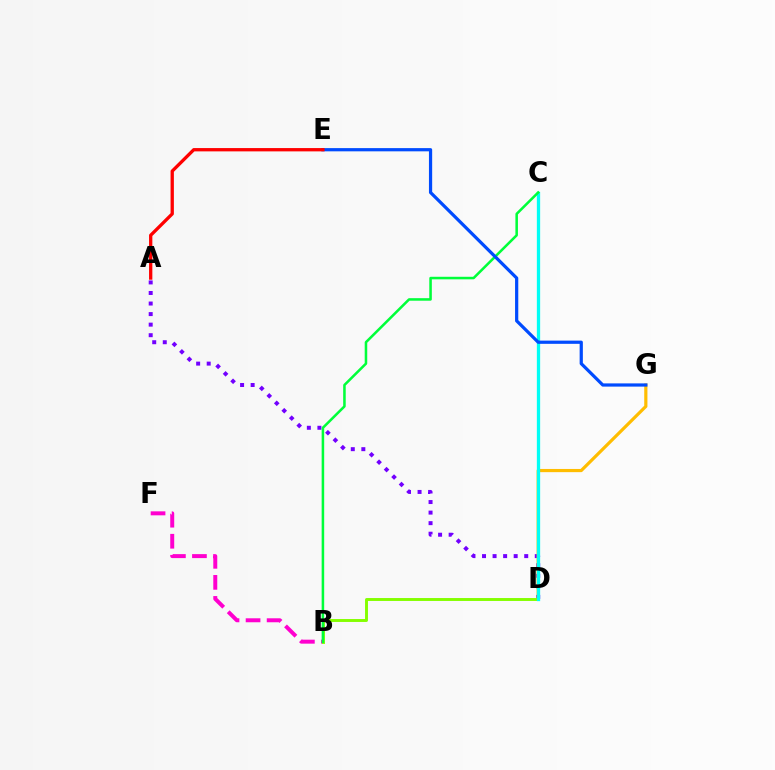{('A', 'D'): [{'color': '#7200ff', 'line_style': 'dotted', 'thickness': 2.87}], ('B', 'F'): [{'color': '#ff00cf', 'line_style': 'dashed', 'thickness': 2.86}], ('D', 'G'): [{'color': '#ffbd00', 'line_style': 'solid', 'thickness': 2.29}], ('B', 'D'): [{'color': '#84ff00', 'line_style': 'solid', 'thickness': 2.1}], ('C', 'D'): [{'color': '#00fff6', 'line_style': 'solid', 'thickness': 2.37}], ('B', 'C'): [{'color': '#00ff39', 'line_style': 'solid', 'thickness': 1.83}], ('E', 'G'): [{'color': '#004bff', 'line_style': 'solid', 'thickness': 2.32}], ('A', 'E'): [{'color': '#ff0000', 'line_style': 'solid', 'thickness': 2.38}]}